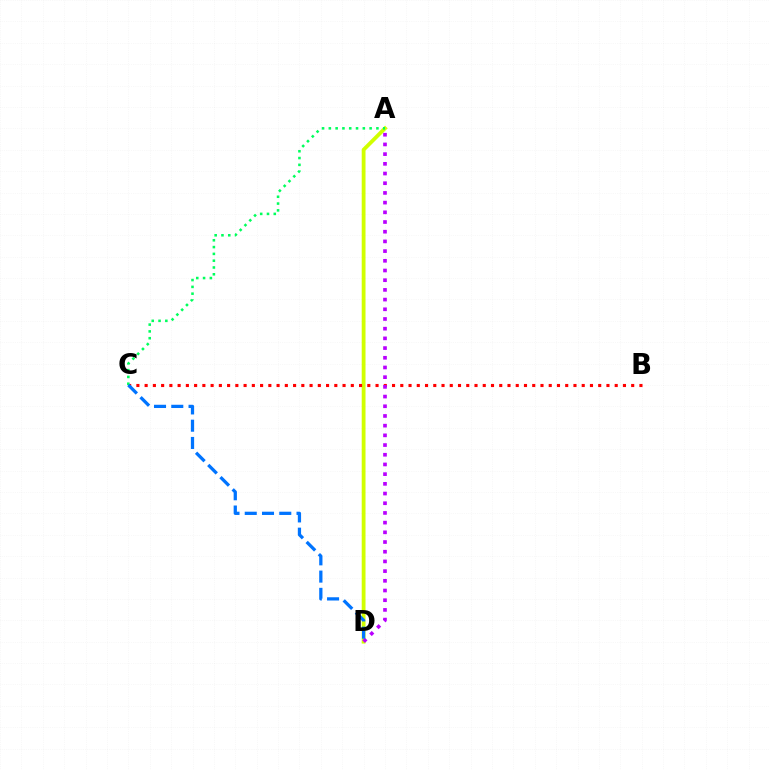{('A', 'D'): [{'color': '#d1ff00', 'line_style': 'solid', 'thickness': 2.74}, {'color': '#b900ff', 'line_style': 'dotted', 'thickness': 2.63}], ('B', 'C'): [{'color': '#ff0000', 'line_style': 'dotted', 'thickness': 2.24}], ('A', 'C'): [{'color': '#00ff5c', 'line_style': 'dotted', 'thickness': 1.85}], ('C', 'D'): [{'color': '#0074ff', 'line_style': 'dashed', 'thickness': 2.34}]}